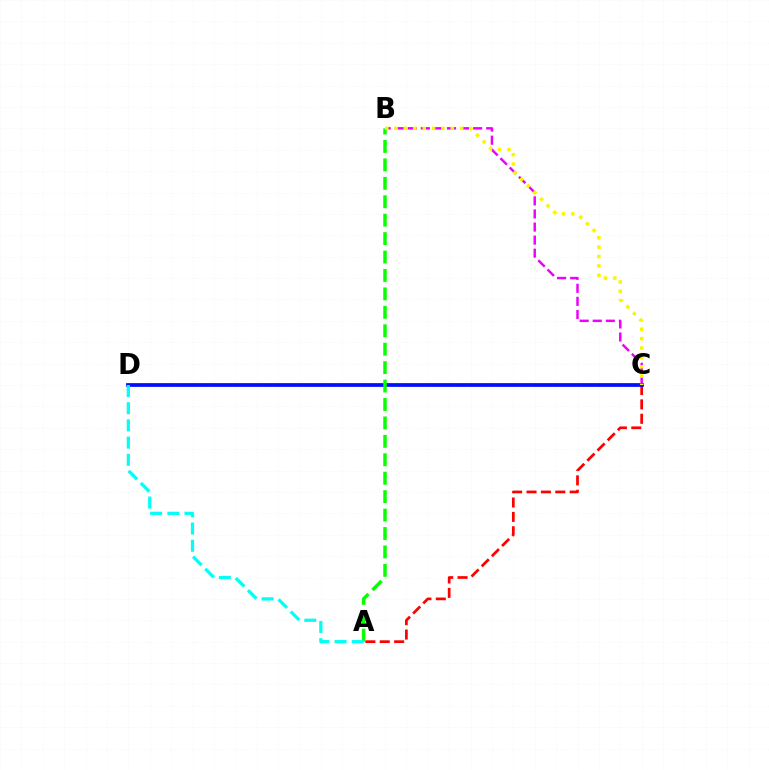{('B', 'C'): [{'color': '#ee00ff', 'line_style': 'dashed', 'thickness': 1.78}, {'color': '#fcf500', 'line_style': 'dotted', 'thickness': 2.54}], ('A', 'C'): [{'color': '#ff0000', 'line_style': 'dashed', 'thickness': 1.95}], ('C', 'D'): [{'color': '#0010ff', 'line_style': 'solid', 'thickness': 2.7}], ('A', 'B'): [{'color': '#08ff00', 'line_style': 'dashed', 'thickness': 2.5}], ('A', 'D'): [{'color': '#00fff6', 'line_style': 'dashed', 'thickness': 2.34}]}